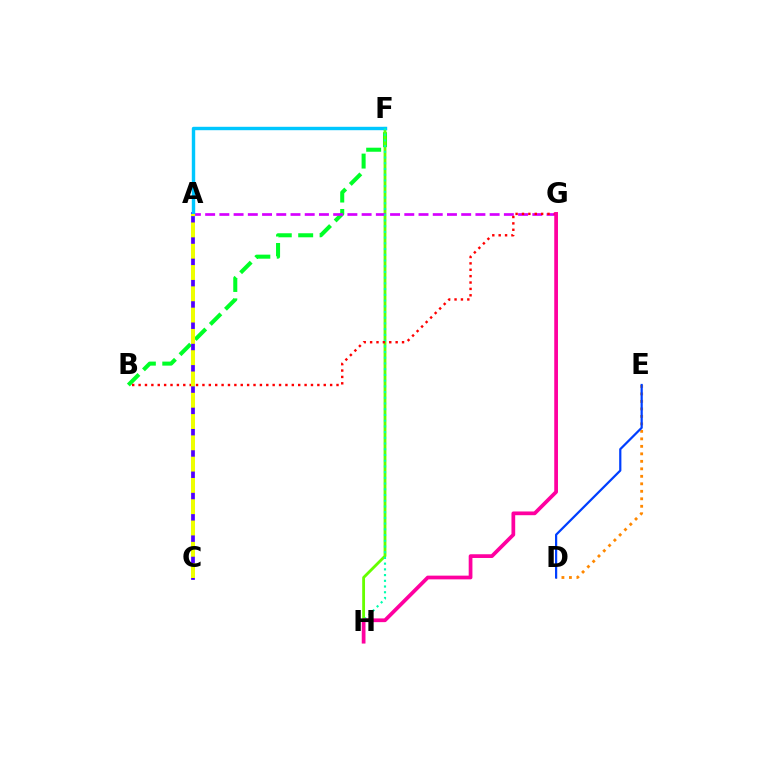{('B', 'F'): [{'color': '#00ff27', 'line_style': 'dashed', 'thickness': 2.91}], ('F', 'H'): [{'color': '#66ff00', 'line_style': 'solid', 'thickness': 2.03}, {'color': '#00ffaf', 'line_style': 'dotted', 'thickness': 1.55}], ('A', 'G'): [{'color': '#d600ff', 'line_style': 'dashed', 'thickness': 1.93}], ('A', 'C'): [{'color': '#4f00ff', 'line_style': 'solid', 'thickness': 2.69}, {'color': '#eeff00', 'line_style': 'dashed', 'thickness': 2.89}], ('A', 'F'): [{'color': '#00c7ff', 'line_style': 'solid', 'thickness': 2.45}], ('B', 'G'): [{'color': '#ff0000', 'line_style': 'dotted', 'thickness': 1.73}], ('D', 'E'): [{'color': '#ff8800', 'line_style': 'dotted', 'thickness': 2.04}, {'color': '#003fff', 'line_style': 'solid', 'thickness': 1.6}], ('G', 'H'): [{'color': '#ff00a0', 'line_style': 'solid', 'thickness': 2.69}]}